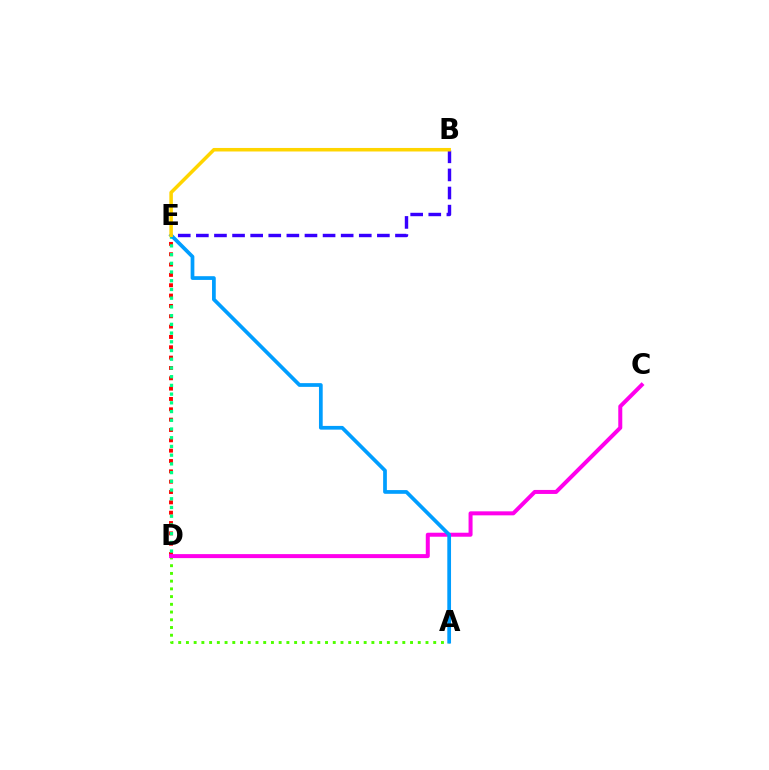{('D', 'E'): [{'color': '#ff0000', 'line_style': 'dotted', 'thickness': 2.81}, {'color': '#00ff86', 'line_style': 'dotted', 'thickness': 2.37}], ('A', 'D'): [{'color': '#4fff00', 'line_style': 'dotted', 'thickness': 2.1}], ('C', 'D'): [{'color': '#ff00ed', 'line_style': 'solid', 'thickness': 2.88}], ('B', 'E'): [{'color': '#3700ff', 'line_style': 'dashed', 'thickness': 2.46}, {'color': '#ffd500', 'line_style': 'solid', 'thickness': 2.54}], ('A', 'E'): [{'color': '#009eff', 'line_style': 'solid', 'thickness': 2.68}]}